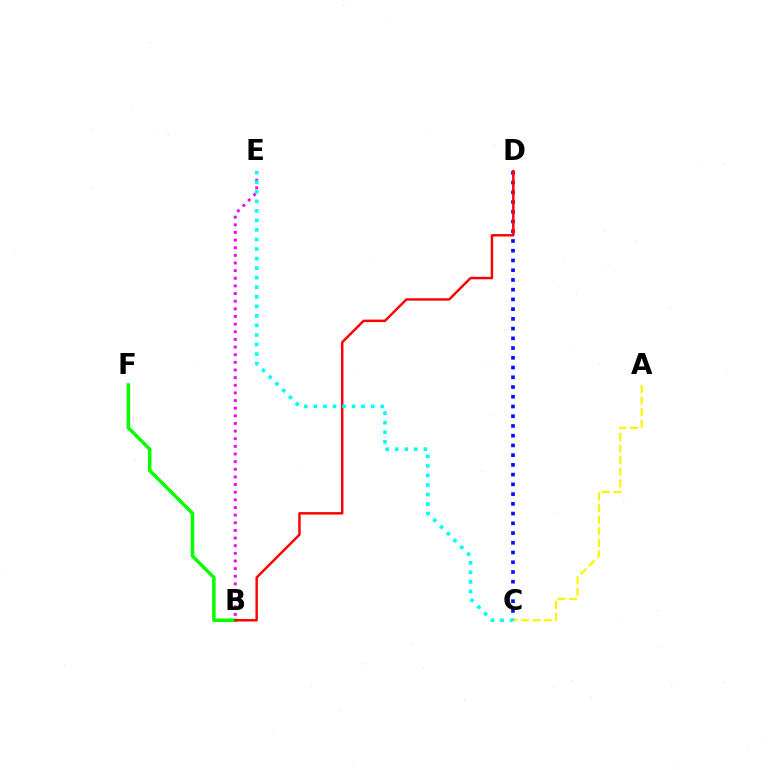{('C', 'D'): [{'color': '#0010ff', 'line_style': 'dotted', 'thickness': 2.65}], ('A', 'C'): [{'color': '#fcf500', 'line_style': 'dashed', 'thickness': 1.57}], ('B', 'F'): [{'color': '#08ff00', 'line_style': 'solid', 'thickness': 2.51}], ('B', 'D'): [{'color': '#ff0000', 'line_style': 'solid', 'thickness': 1.77}], ('B', 'E'): [{'color': '#ee00ff', 'line_style': 'dotted', 'thickness': 2.08}], ('C', 'E'): [{'color': '#00fff6', 'line_style': 'dotted', 'thickness': 2.59}]}